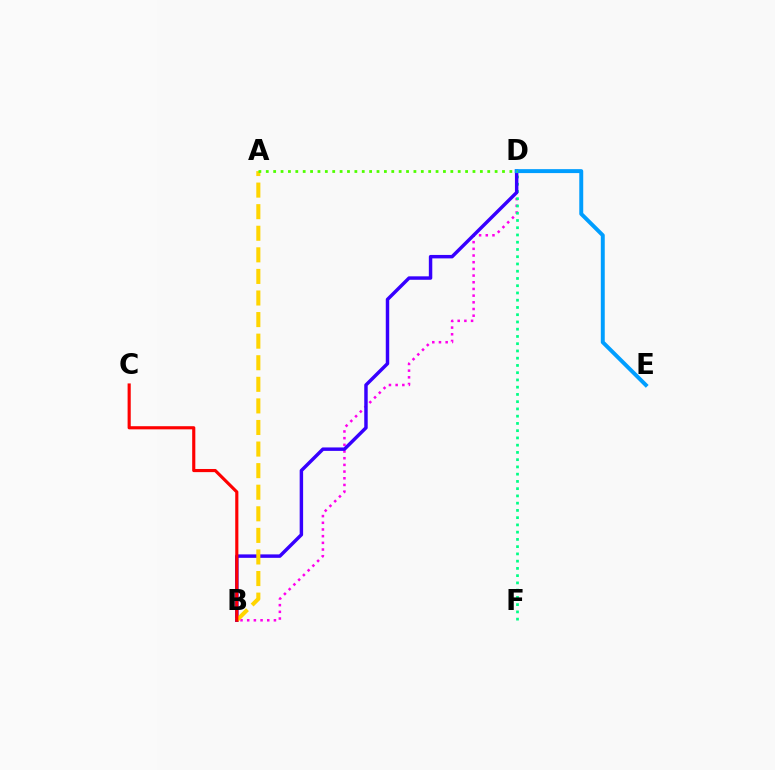{('B', 'D'): [{'color': '#ff00ed', 'line_style': 'dotted', 'thickness': 1.82}, {'color': '#3700ff', 'line_style': 'solid', 'thickness': 2.48}], ('D', 'F'): [{'color': '#00ff86', 'line_style': 'dotted', 'thickness': 1.97}], ('D', 'E'): [{'color': '#009eff', 'line_style': 'solid', 'thickness': 2.84}], ('A', 'B'): [{'color': '#ffd500', 'line_style': 'dashed', 'thickness': 2.93}], ('A', 'D'): [{'color': '#4fff00', 'line_style': 'dotted', 'thickness': 2.01}], ('B', 'C'): [{'color': '#ff0000', 'line_style': 'solid', 'thickness': 2.26}]}